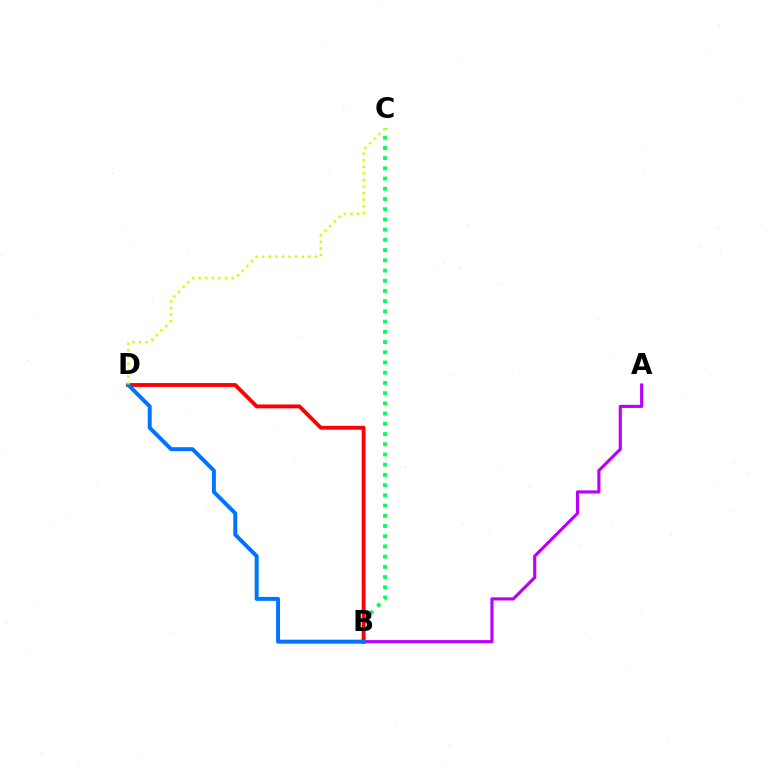{('B', 'C'): [{'color': '#00ff5c', 'line_style': 'dotted', 'thickness': 2.78}], ('B', 'D'): [{'color': '#ff0000', 'line_style': 'solid', 'thickness': 2.78}, {'color': '#0074ff', 'line_style': 'solid', 'thickness': 2.85}], ('A', 'B'): [{'color': '#b900ff', 'line_style': 'solid', 'thickness': 2.26}], ('C', 'D'): [{'color': '#d1ff00', 'line_style': 'dotted', 'thickness': 1.79}]}